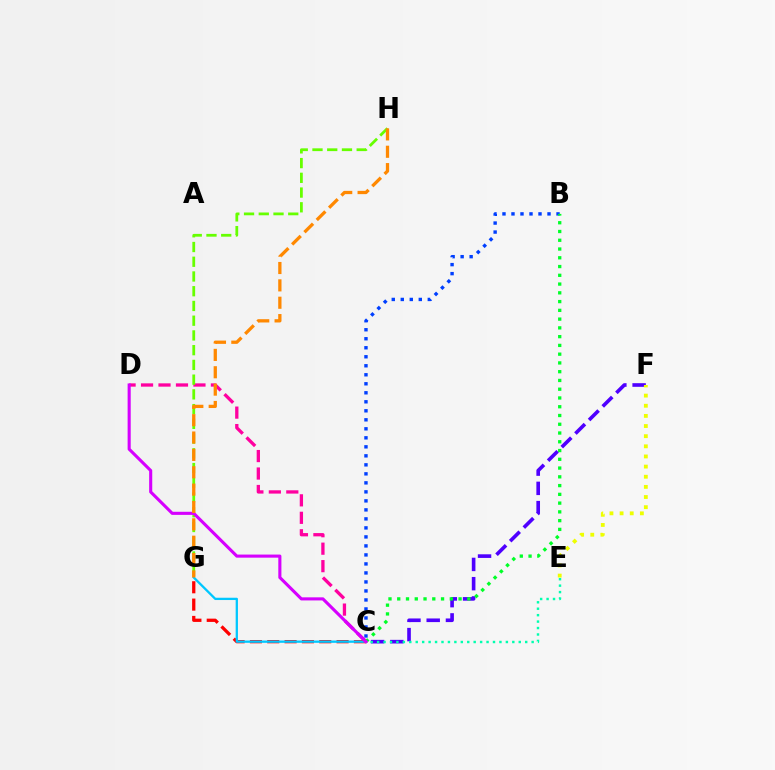{('C', 'G'): [{'color': '#ff0000', 'line_style': 'dashed', 'thickness': 2.35}, {'color': '#00c7ff', 'line_style': 'solid', 'thickness': 1.65}], ('C', 'F'): [{'color': '#4f00ff', 'line_style': 'dashed', 'thickness': 2.62}], ('B', 'C'): [{'color': '#003fff', 'line_style': 'dotted', 'thickness': 2.45}, {'color': '#00ff27', 'line_style': 'dotted', 'thickness': 2.38}], ('C', 'E'): [{'color': '#00ffaf', 'line_style': 'dotted', 'thickness': 1.75}], ('C', 'D'): [{'color': '#ff00a0', 'line_style': 'dashed', 'thickness': 2.37}, {'color': '#d600ff', 'line_style': 'solid', 'thickness': 2.23}], ('E', 'F'): [{'color': '#eeff00', 'line_style': 'dotted', 'thickness': 2.76}], ('G', 'H'): [{'color': '#66ff00', 'line_style': 'dashed', 'thickness': 2.0}, {'color': '#ff8800', 'line_style': 'dashed', 'thickness': 2.36}]}